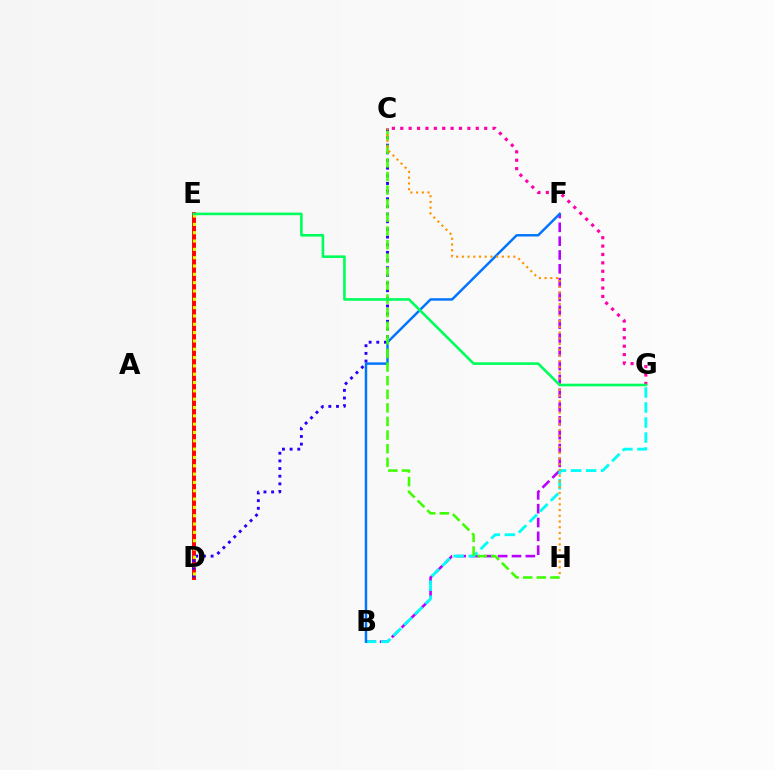{('B', 'F'): [{'color': '#b900ff', 'line_style': 'dashed', 'thickness': 1.88}, {'color': '#0074ff', 'line_style': 'solid', 'thickness': 1.77}], ('B', 'G'): [{'color': '#00fff6', 'line_style': 'dashed', 'thickness': 2.04}], ('D', 'E'): [{'color': '#ff0000', 'line_style': 'solid', 'thickness': 2.83}, {'color': '#d1ff00', 'line_style': 'dotted', 'thickness': 2.26}], ('C', 'D'): [{'color': '#2500ff', 'line_style': 'dotted', 'thickness': 2.08}], ('C', 'H'): [{'color': '#3dff00', 'line_style': 'dashed', 'thickness': 1.85}, {'color': '#ff9400', 'line_style': 'dotted', 'thickness': 1.56}], ('C', 'G'): [{'color': '#ff00ac', 'line_style': 'dotted', 'thickness': 2.28}], ('E', 'G'): [{'color': '#00ff5c', 'line_style': 'solid', 'thickness': 1.89}]}